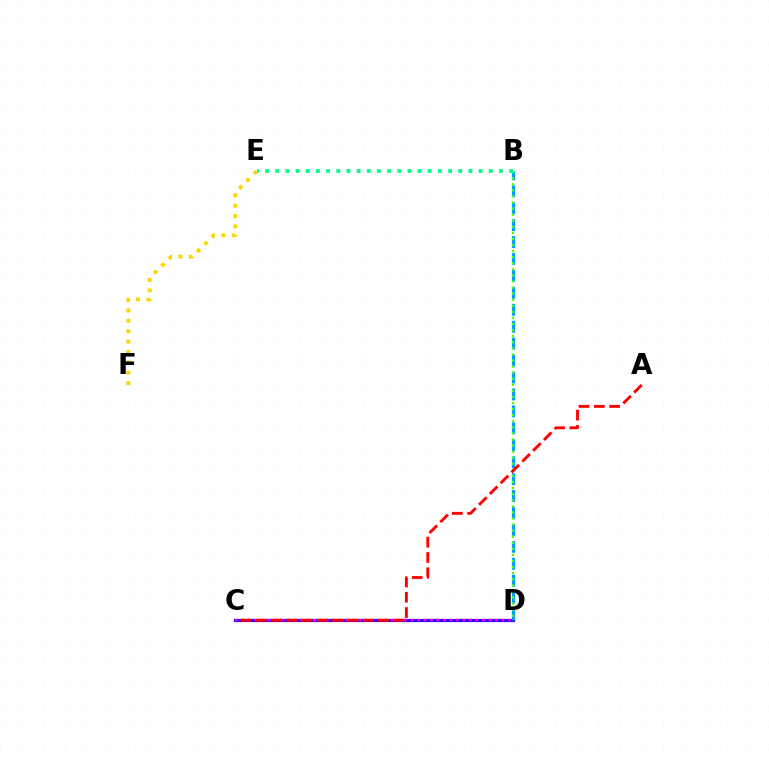{('C', 'D'): [{'color': '#3700ff', 'line_style': 'solid', 'thickness': 2.29}, {'color': '#ff00ed', 'line_style': 'dotted', 'thickness': 1.77}], ('B', 'D'): [{'color': '#009eff', 'line_style': 'dashed', 'thickness': 2.3}, {'color': '#4fff00', 'line_style': 'dotted', 'thickness': 1.65}], ('E', 'F'): [{'color': '#ffd500', 'line_style': 'dotted', 'thickness': 2.82}], ('A', 'C'): [{'color': '#ff0000', 'line_style': 'dashed', 'thickness': 2.08}], ('B', 'E'): [{'color': '#00ff86', 'line_style': 'dotted', 'thickness': 2.76}]}